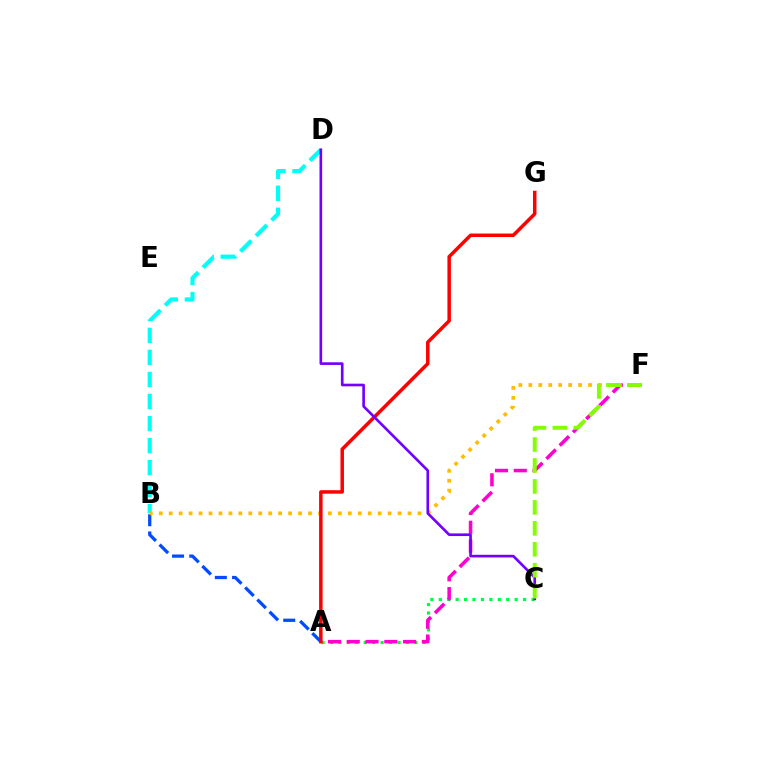{('A', 'C'): [{'color': '#00ff39', 'line_style': 'dotted', 'thickness': 2.29}], ('B', 'D'): [{'color': '#00fff6', 'line_style': 'dashed', 'thickness': 2.99}], ('A', 'B'): [{'color': '#004bff', 'line_style': 'dashed', 'thickness': 2.34}], ('A', 'F'): [{'color': '#ff00cf', 'line_style': 'dashed', 'thickness': 2.55}], ('B', 'F'): [{'color': '#ffbd00', 'line_style': 'dotted', 'thickness': 2.7}], ('A', 'G'): [{'color': '#ff0000', 'line_style': 'solid', 'thickness': 2.52}], ('C', 'D'): [{'color': '#7200ff', 'line_style': 'solid', 'thickness': 1.91}], ('C', 'F'): [{'color': '#84ff00', 'line_style': 'dashed', 'thickness': 2.85}]}